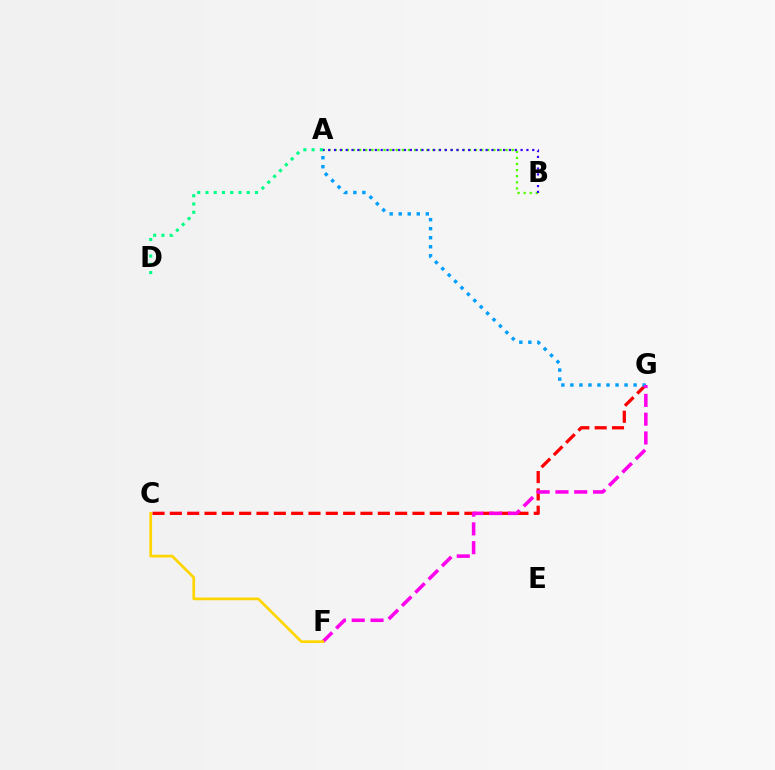{('C', 'G'): [{'color': '#ff0000', 'line_style': 'dashed', 'thickness': 2.35}], ('A', 'B'): [{'color': '#4fff00', 'line_style': 'dotted', 'thickness': 1.66}, {'color': '#3700ff', 'line_style': 'dotted', 'thickness': 1.58}], ('A', 'G'): [{'color': '#009eff', 'line_style': 'dotted', 'thickness': 2.45}], ('F', 'G'): [{'color': '#ff00ed', 'line_style': 'dashed', 'thickness': 2.55}], ('A', 'D'): [{'color': '#00ff86', 'line_style': 'dotted', 'thickness': 2.24}], ('C', 'F'): [{'color': '#ffd500', 'line_style': 'solid', 'thickness': 1.95}]}